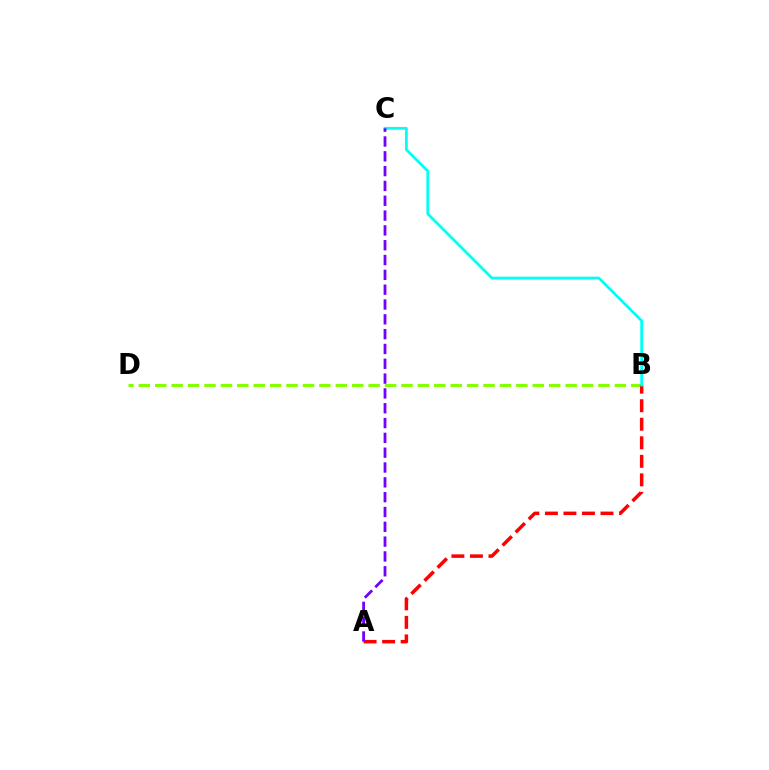{('B', 'D'): [{'color': '#84ff00', 'line_style': 'dashed', 'thickness': 2.23}], ('A', 'B'): [{'color': '#ff0000', 'line_style': 'dashed', 'thickness': 2.52}], ('B', 'C'): [{'color': '#00fff6', 'line_style': 'solid', 'thickness': 2.0}], ('A', 'C'): [{'color': '#7200ff', 'line_style': 'dashed', 'thickness': 2.01}]}